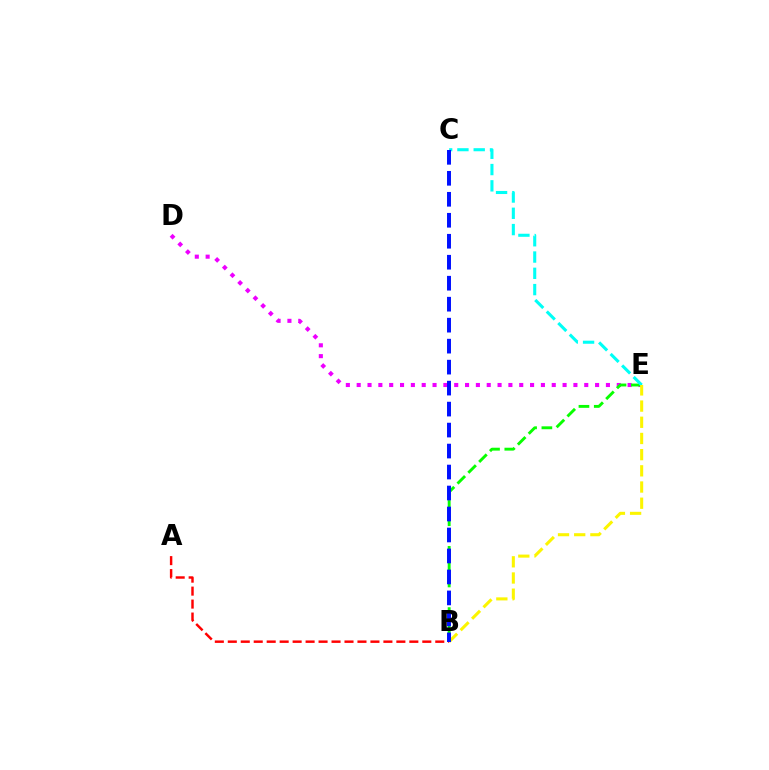{('D', 'E'): [{'color': '#ee00ff', 'line_style': 'dotted', 'thickness': 2.94}], ('B', 'E'): [{'color': '#08ff00', 'line_style': 'dashed', 'thickness': 2.08}, {'color': '#fcf500', 'line_style': 'dashed', 'thickness': 2.2}], ('A', 'B'): [{'color': '#ff0000', 'line_style': 'dashed', 'thickness': 1.76}], ('C', 'E'): [{'color': '#00fff6', 'line_style': 'dashed', 'thickness': 2.21}], ('B', 'C'): [{'color': '#0010ff', 'line_style': 'dashed', 'thickness': 2.85}]}